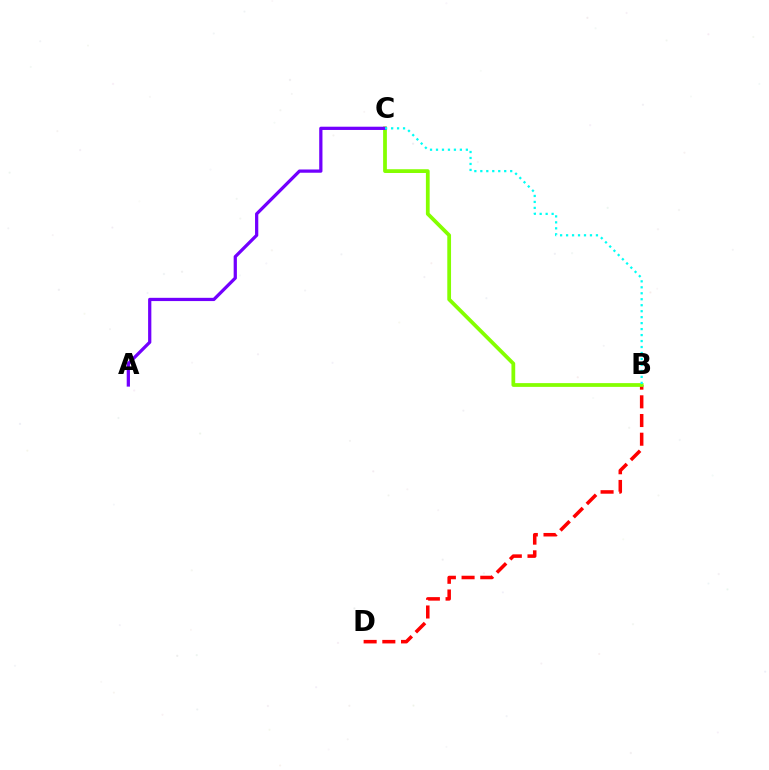{('B', 'D'): [{'color': '#ff0000', 'line_style': 'dashed', 'thickness': 2.54}], ('B', 'C'): [{'color': '#84ff00', 'line_style': 'solid', 'thickness': 2.71}, {'color': '#00fff6', 'line_style': 'dotted', 'thickness': 1.62}], ('A', 'C'): [{'color': '#7200ff', 'line_style': 'solid', 'thickness': 2.34}]}